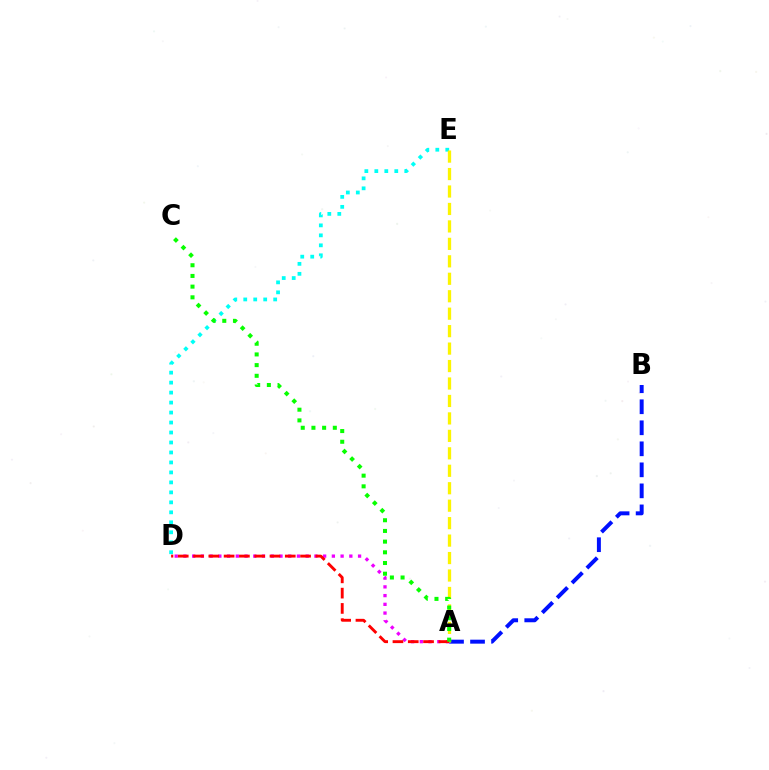{('A', 'B'): [{'color': '#0010ff', 'line_style': 'dashed', 'thickness': 2.86}], ('A', 'D'): [{'color': '#ee00ff', 'line_style': 'dotted', 'thickness': 2.37}, {'color': '#ff0000', 'line_style': 'dashed', 'thickness': 2.08}], ('D', 'E'): [{'color': '#00fff6', 'line_style': 'dotted', 'thickness': 2.71}], ('A', 'E'): [{'color': '#fcf500', 'line_style': 'dashed', 'thickness': 2.37}], ('A', 'C'): [{'color': '#08ff00', 'line_style': 'dotted', 'thickness': 2.9}]}